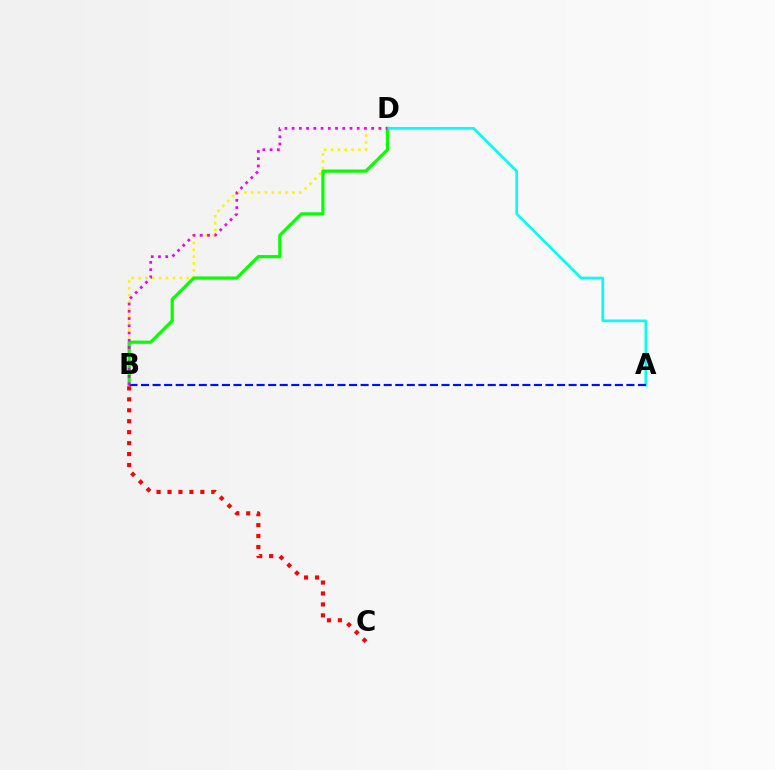{('B', 'D'): [{'color': '#fcf500', 'line_style': 'dotted', 'thickness': 1.87}, {'color': '#08ff00', 'line_style': 'solid', 'thickness': 2.31}, {'color': '#ee00ff', 'line_style': 'dotted', 'thickness': 1.97}], ('A', 'D'): [{'color': '#00fff6', 'line_style': 'solid', 'thickness': 1.92}], ('B', 'C'): [{'color': '#ff0000', 'line_style': 'dotted', 'thickness': 2.97}], ('A', 'B'): [{'color': '#0010ff', 'line_style': 'dashed', 'thickness': 1.57}]}